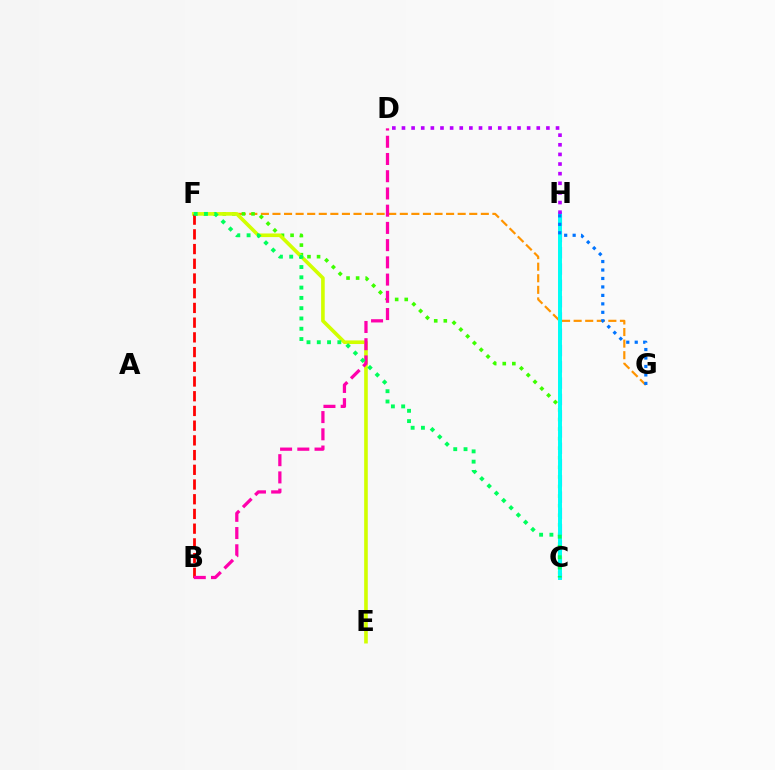{('F', 'G'): [{'color': '#ff9400', 'line_style': 'dashed', 'thickness': 1.57}], ('C', 'H'): [{'color': '#2500ff', 'line_style': 'dashed', 'thickness': 2.21}, {'color': '#00fff6', 'line_style': 'solid', 'thickness': 2.85}], ('C', 'F'): [{'color': '#3dff00', 'line_style': 'dotted', 'thickness': 2.6}, {'color': '#00ff5c', 'line_style': 'dotted', 'thickness': 2.79}], ('E', 'F'): [{'color': '#d1ff00', 'line_style': 'solid', 'thickness': 2.61}], ('D', 'H'): [{'color': '#b900ff', 'line_style': 'dotted', 'thickness': 2.62}], ('B', 'F'): [{'color': '#ff0000', 'line_style': 'dashed', 'thickness': 2.0}], ('B', 'D'): [{'color': '#ff00ac', 'line_style': 'dashed', 'thickness': 2.34}], ('G', 'H'): [{'color': '#0074ff', 'line_style': 'dotted', 'thickness': 2.3}]}